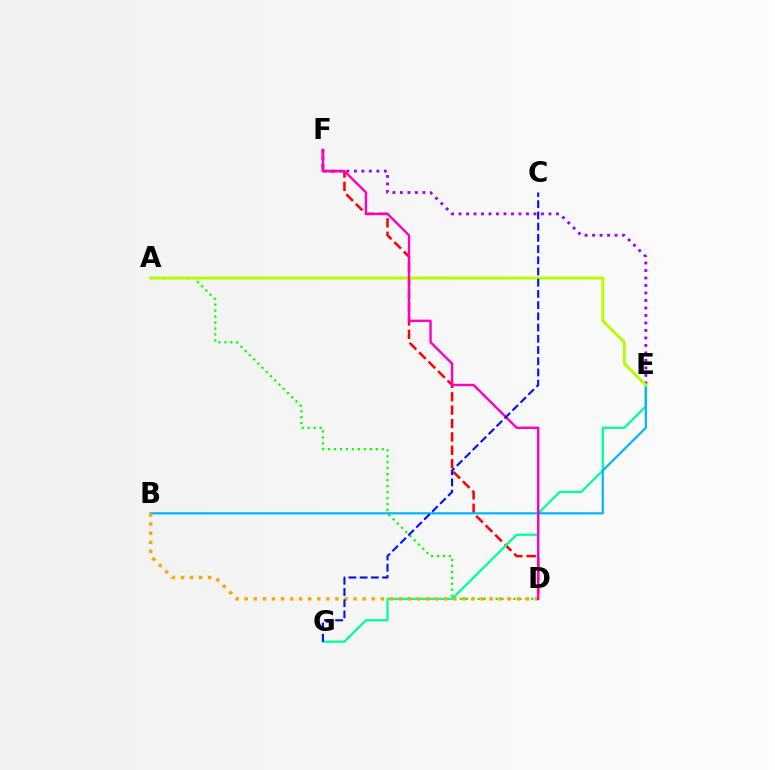{('D', 'F'): [{'color': '#ff0000', 'line_style': 'dashed', 'thickness': 1.82}, {'color': '#ff00bd', 'line_style': 'solid', 'thickness': 1.73}], ('E', 'G'): [{'color': '#00ff9d', 'line_style': 'solid', 'thickness': 1.65}], ('A', 'D'): [{'color': '#08ff00', 'line_style': 'dotted', 'thickness': 1.62}], ('E', 'F'): [{'color': '#9b00ff', 'line_style': 'dotted', 'thickness': 2.04}], ('B', 'E'): [{'color': '#00b5ff', 'line_style': 'solid', 'thickness': 1.59}], ('A', 'E'): [{'color': '#b3ff00', 'line_style': 'solid', 'thickness': 2.12}], ('B', 'D'): [{'color': '#ffa500', 'line_style': 'dotted', 'thickness': 2.47}], ('C', 'G'): [{'color': '#0010ff', 'line_style': 'dashed', 'thickness': 1.52}]}